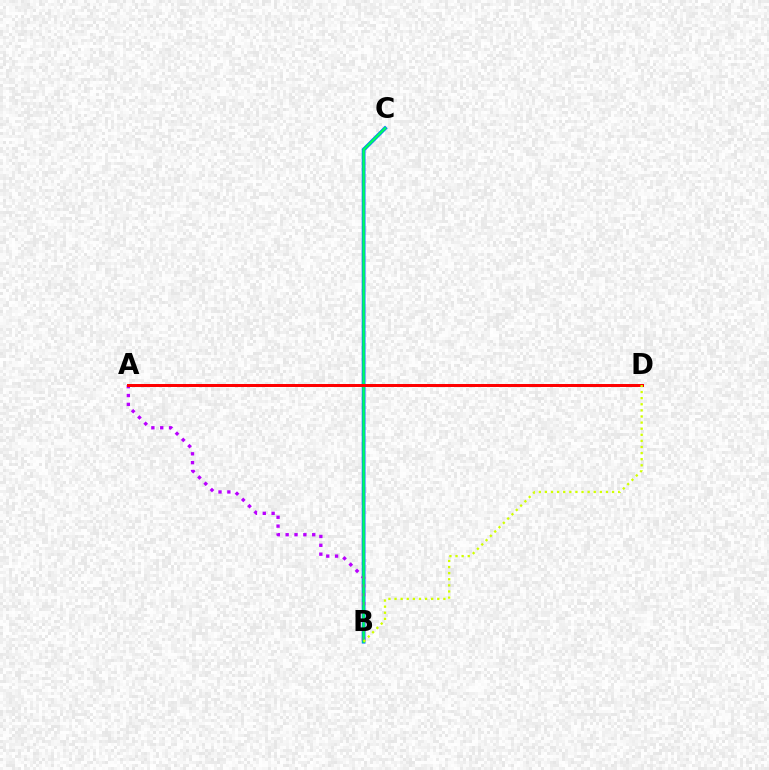{('B', 'C'): [{'color': '#0074ff', 'line_style': 'solid', 'thickness': 2.73}, {'color': '#00ff5c', 'line_style': 'solid', 'thickness': 1.71}], ('A', 'B'): [{'color': '#b900ff', 'line_style': 'dotted', 'thickness': 2.41}], ('A', 'D'): [{'color': '#ff0000', 'line_style': 'solid', 'thickness': 2.15}], ('B', 'D'): [{'color': '#d1ff00', 'line_style': 'dotted', 'thickness': 1.66}]}